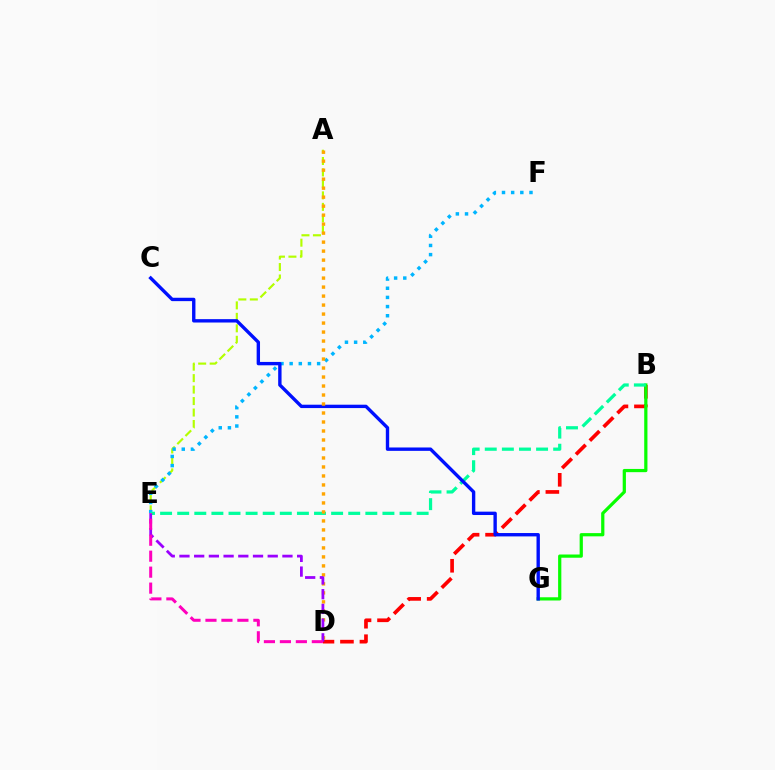{('B', 'D'): [{'color': '#ff0000', 'line_style': 'dashed', 'thickness': 2.65}], ('A', 'E'): [{'color': '#b3ff00', 'line_style': 'dashed', 'thickness': 1.56}], ('E', 'F'): [{'color': '#00b5ff', 'line_style': 'dotted', 'thickness': 2.49}], ('B', 'G'): [{'color': '#08ff00', 'line_style': 'solid', 'thickness': 2.32}], ('B', 'E'): [{'color': '#00ff9d', 'line_style': 'dashed', 'thickness': 2.32}], ('C', 'G'): [{'color': '#0010ff', 'line_style': 'solid', 'thickness': 2.43}], ('A', 'D'): [{'color': '#ffa500', 'line_style': 'dotted', 'thickness': 2.44}], ('D', 'E'): [{'color': '#9b00ff', 'line_style': 'dashed', 'thickness': 2.0}, {'color': '#ff00bd', 'line_style': 'dashed', 'thickness': 2.17}]}